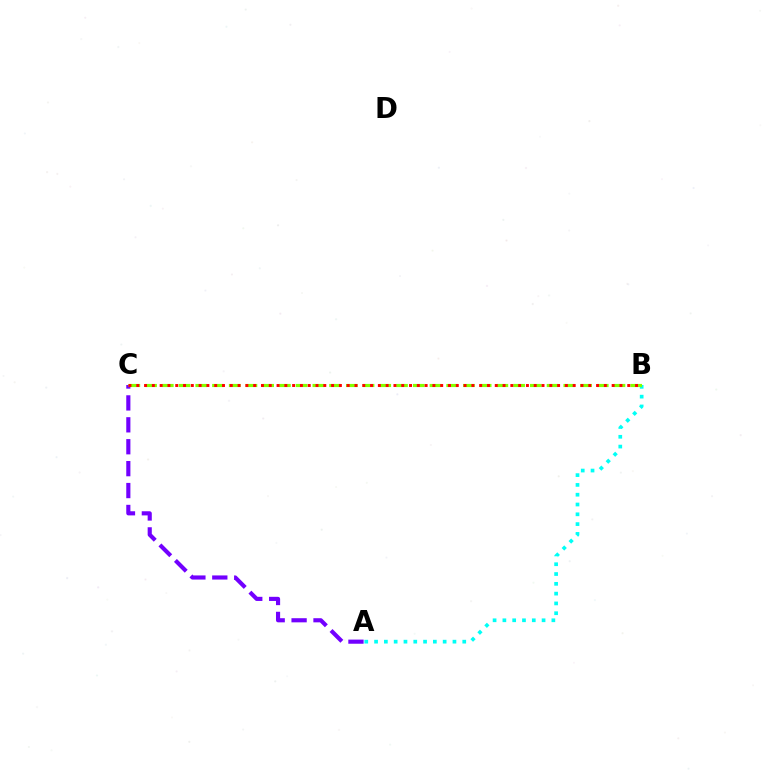{('A', 'B'): [{'color': '#00fff6', 'line_style': 'dotted', 'thickness': 2.66}], ('A', 'C'): [{'color': '#7200ff', 'line_style': 'dashed', 'thickness': 2.98}], ('B', 'C'): [{'color': '#84ff00', 'line_style': 'dashed', 'thickness': 2.27}, {'color': '#ff0000', 'line_style': 'dotted', 'thickness': 2.12}]}